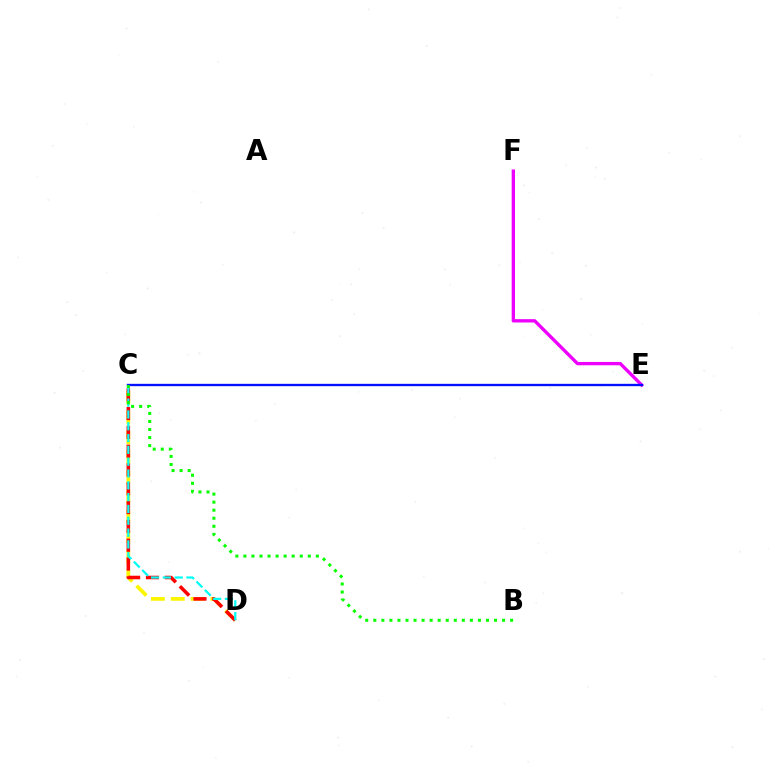{('C', 'D'): [{'color': '#fcf500', 'line_style': 'dashed', 'thickness': 2.69}, {'color': '#ff0000', 'line_style': 'dashed', 'thickness': 2.55}, {'color': '#00fff6', 'line_style': 'dashed', 'thickness': 1.61}], ('E', 'F'): [{'color': '#ee00ff', 'line_style': 'solid', 'thickness': 2.4}], ('C', 'E'): [{'color': '#0010ff', 'line_style': 'solid', 'thickness': 1.69}], ('B', 'C'): [{'color': '#08ff00', 'line_style': 'dotted', 'thickness': 2.19}]}